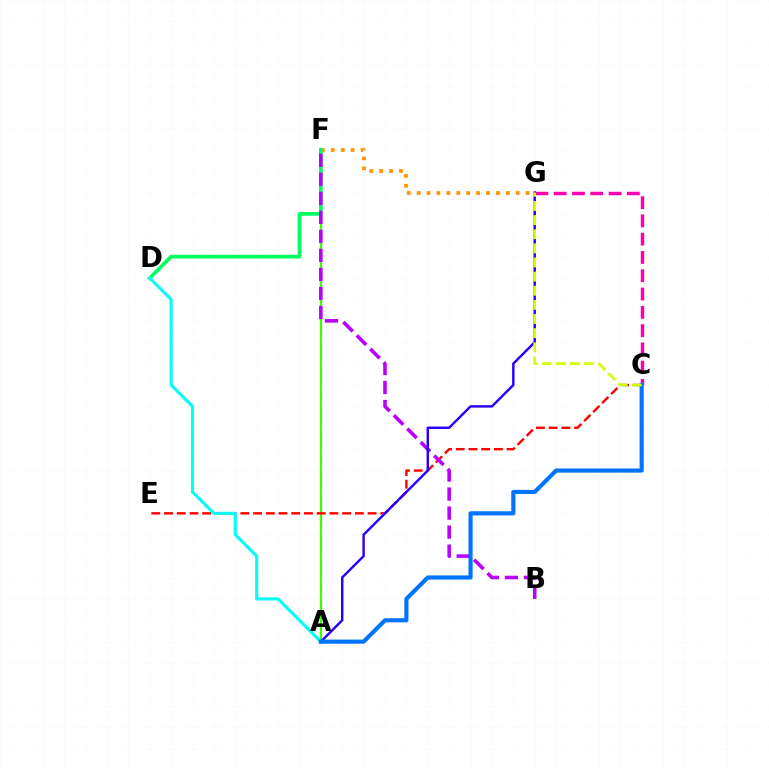{('A', 'F'): [{'color': '#3dff00', 'line_style': 'solid', 'thickness': 1.58}], ('F', 'G'): [{'color': '#ff9400', 'line_style': 'dotted', 'thickness': 2.69}], ('C', 'E'): [{'color': '#ff0000', 'line_style': 'dashed', 'thickness': 1.73}], ('C', 'G'): [{'color': '#ff00ac', 'line_style': 'dashed', 'thickness': 2.48}, {'color': '#d1ff00', 'line_style': 'dashed', 'thickness': 1.92}], ('D', 'F'): [{'color': '#00ff5c', 'line_style': 'solid', 'thickness': 2.64}], ('B', 'F'): [{'color': '#b900ff', 'line_style': 'dashed', 'thickness': 2.58}], ('A', 'D'): [{'color': '#00fff6', 'line_style': 'solid', 'thickness': 2.24}], ('A', 'G'): [{'color': '#2500ff', 'line_style': 'solid', 'thickness': 1.75}], ('A', 'C'): [{'color': '#0074ff', 'line_style': 'solid', 'thickness': 2.99}]}